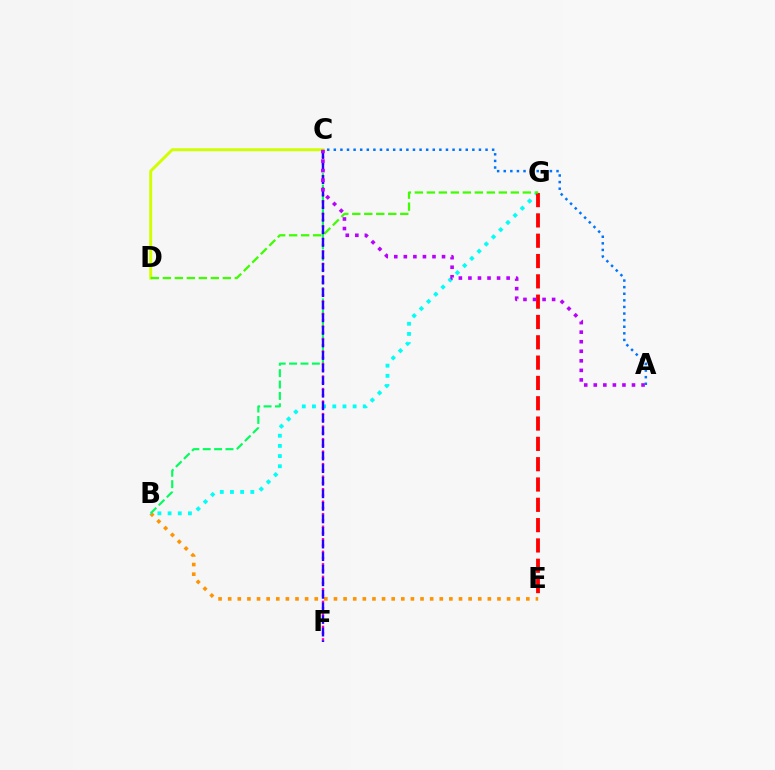{('B', 'E'): [{'color': '#ff9400', 'line_style': 'dotted', 'thickness': 2.61}], ('C', 'D'): [{'color': '#d1ff00', 'line_style': 'solid', 'thickness': 2.11}], ('B', 'C'): [{'color': '#00ff5c', 'line_style': 'dashed', 'thickness': 1.55}], ('B', 'G'): [{'color': '#00fff6', 'line_style': 'dotted', 'thickness': 2.76}], ('E', 'G'): [{'color': '#ff0000', 'line_style': 'dashed', 'thickness': 2.76}], ('D', 'G'): [{'color': '#3dff00', 'line_style': 'dashed', 'thickness': 1.63}], ('C', 'F'): [{'color': '#ff00ac', 'line_style': 'dotted', 'thickness': 1.7}, {'color': '#2500ff', 'line_style': 'dashed', 'thickness': 1.71}], ('A', 'C'): [{'color': '#0074ff', 'line_style': 'dotted', 'thickness': 1.79}, {'color': '#b900ff', 'line_style': 'dotted', 'thickness': 2.6}]}